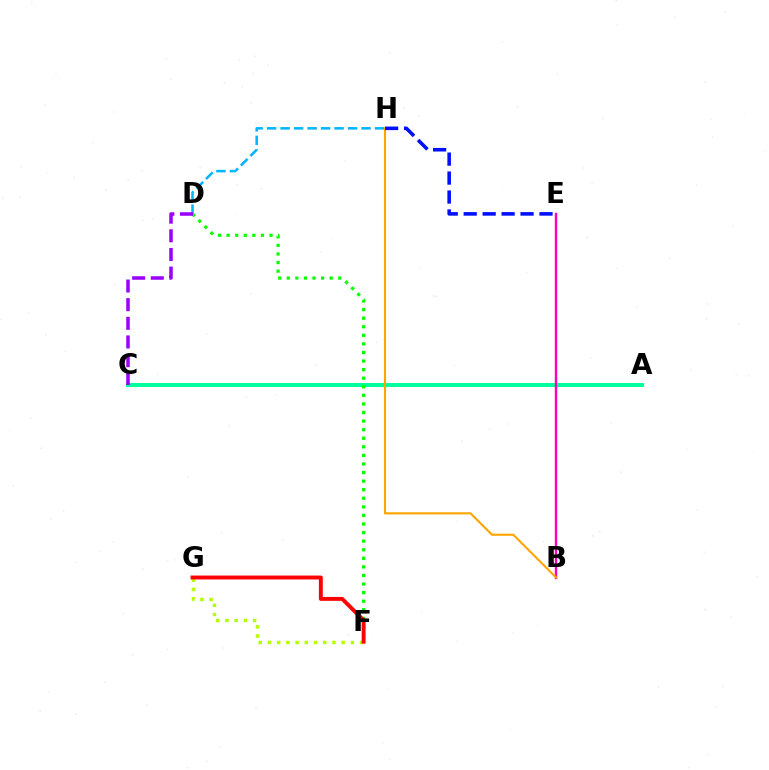{('D', 'H'): [{'color': '#00b5ff', 'line_style': 'dashed', 'thickness': 1.83}], ('A', 'C'): [{'color': '#00ff9d', 'line_style': 'solid', 'thickness': 2.92}], ('D', 'F'): [{'color': '#08ff00', 'line_style': 'dotted', 'thickness': 2.33}], ('F', 'G'): [{'color': '#b3ff00', 'line_style': 'dotted', 'thickness': 2.5}, {'color': '#ff0000', 'line_style': 'solid', 'thickness': 2.81}], ('B', 'E'): [{'color': '#ff00bd', 'line_style': 'solid', 'thickness': 1.74}], ('B', 'H'): [{'color': '#ffa500', 'line_style': 'solid', 'thickness': 1.53}], ('E', 'H'): [{'color': '#0010ff', 'line_style': 'dashed', 'thickness': 2.57}], ('C', 'D'): [{'color': '#9b00ff', 'line_style': 'dashed', 'thickness': 2.53}]}